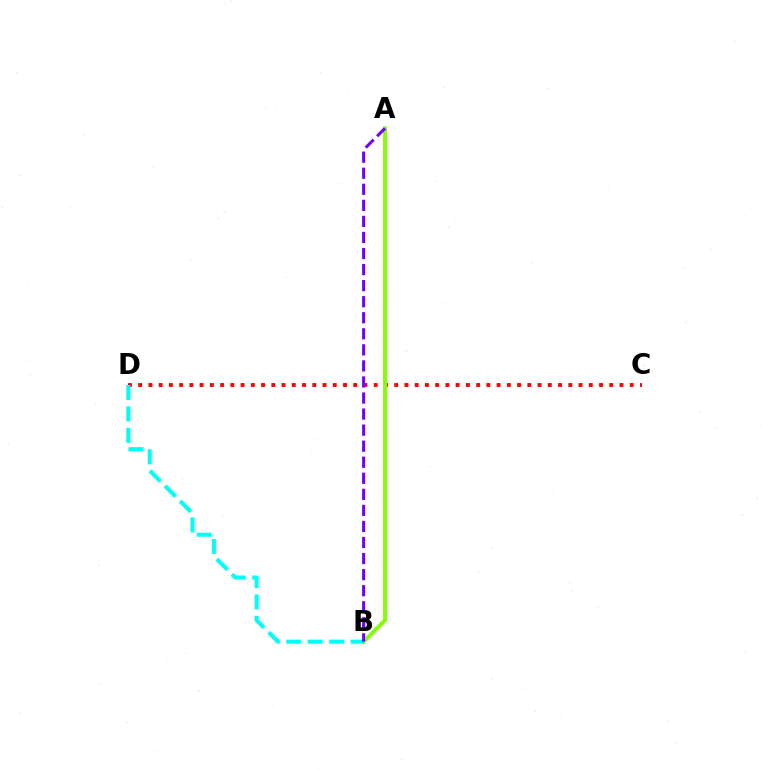{('C', 'D'): [{'color': '#ff0000', 'line_style': 'dotted', 'thickness': 2.78}], ('A', 'B'): [{'color': '#84ff00', 'line_style': 'solid', 'thickness': 2.8}, {'color': '#7200ff', 'line_style': 'dashed', 'thickness': 2.18}], ('B', 'D'): [{'color': '#00fff6', 'line_style': 'dashed', 'thickness': 2.91}]}